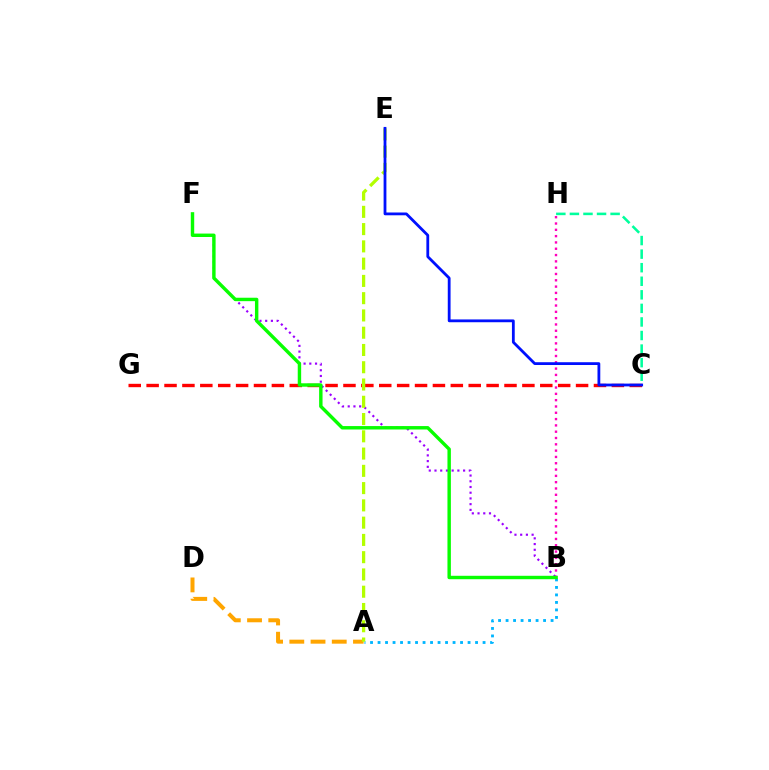{('A', 'B'): [{'color': '#00b5ff', 'line_style': 'dotted', 'thickness': 2.04}], ('B', 'F'): [{'color': '#9b00ff', 'line_style': 'dotted', 'thickness': 1.55}, {'color': '#08ff00', 'line_style': 'solid', 'thickness': 2.46}], ('C', 'G'): [{'color': '#ff0000', 'line_style': 'dashed', 'thickness': 2.43}], ('B', 'H'): [{'color': '#ff00bd', 'line_style': 'dotted', 'thickness': 1.71}], ('A', 'D'): [{'color': '#ffa500', 'line_style': 'dashed', 'thickness': 2.88}], ('A', 'E'): [{'color': '#b3ff00', 'line_style': 'dashed', 'thickness': 2.35}], ('C', 'E'): [{'color': '#0010ff', 'line_style': 'solid', 'thickness': 2.01}], ('C', 'H'): [{'color': '#00ff9d', 'line_style': 'dashed', 'thickness': 1.84}]}